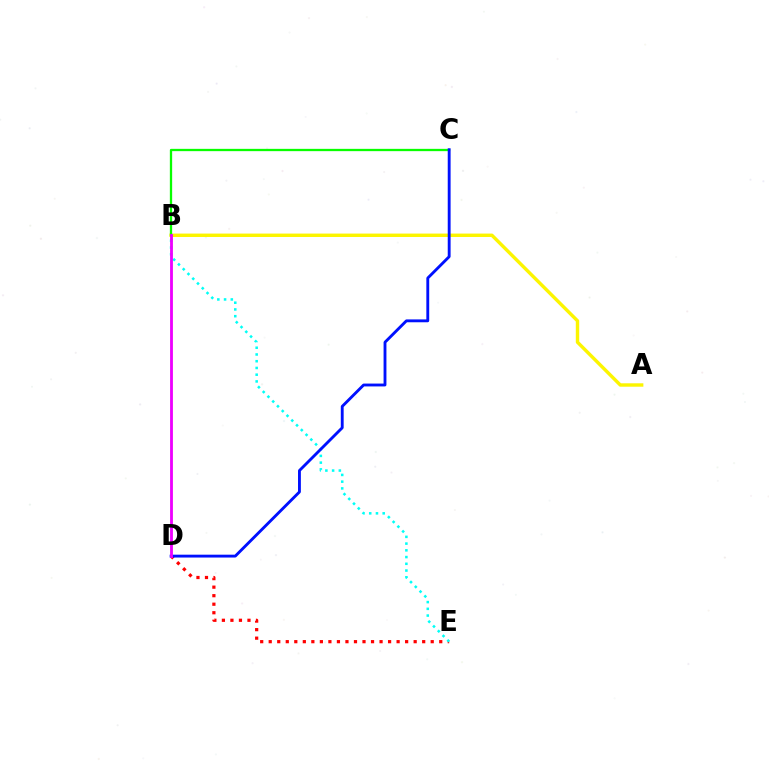{('A', 'B'): [{'color': '#fcf500', 'line_style': 'solid', 'thickness': 2.45}], ('B', 'C'): [{'color': '#08ff00', 'line_style': 'solid', 'thickness': 1.65}], ('D', 'E'): [{'color': '#ff0000', 'line_style': 'dotted', 'thickness': 2.32}], ('B', 'E'): [{'color': '#00fff6', 'line_style': 'dotted', 'thickness': 1.83}], ('C', 'D'): [{'color': '#0010ff', 'line_style': 'solid', 'thickness': 2.06}], ('B', 'D'): [{'color': '#ee00ff', 'line_style': 'solid', 'thickness': 2.04}]}